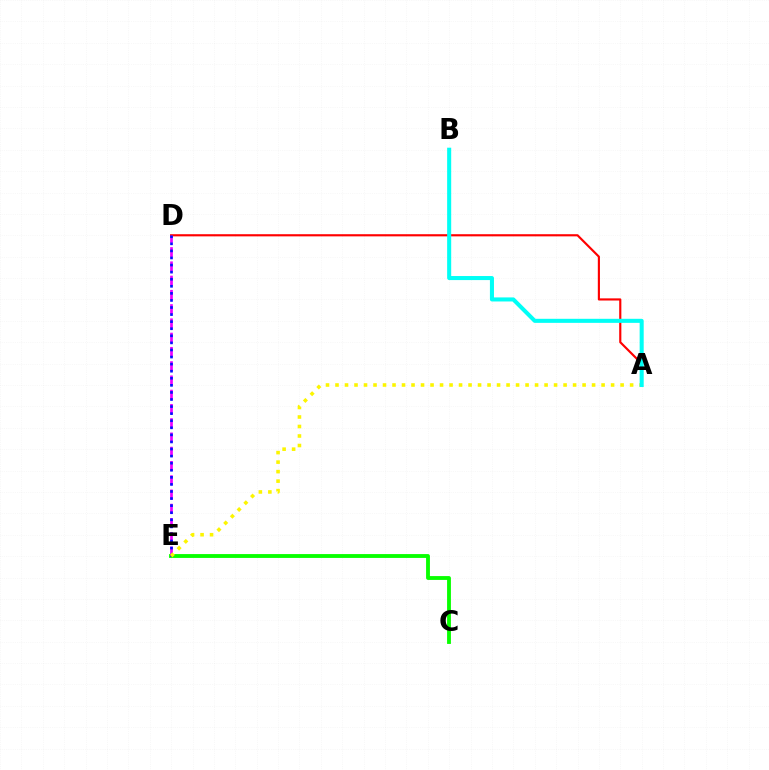{('A', 'D'): [{'color': '#ff0000', 'line_style': 'solid', 'thickness': 1.55}], ('C', 'E'): [{'color': '#08ff00', 'line_style': 'solid', 'thickness': 2.77}], ('D', 'E'): [{'color': '#ee00ff', 'line_style': 'dashed', 'thickness': 1.94}, {'color': '#0010ff', 'line_style': 'dotted', 'thickness': 1.92}], ('A', 'E'): [{'color': '#fcf500', 'line_style': 'dotted', 'thickness': 2.58}], ('A', 'B'): [{'color': '#00fff6', 'line_style': 'solid', 'thickness': 2.92}]}